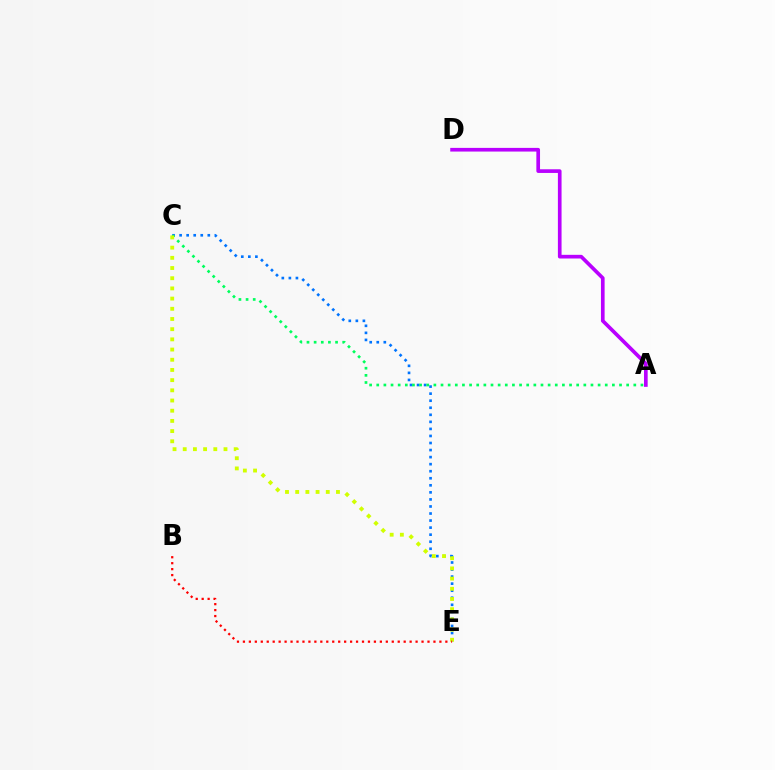{('C', 'E'): [{'color': '#0074ff', 'line_style': 'dotted', 'thickness': 1.92}, {'color': '#d1ff00', 'line_style': 'dotted', 'thickness': 2.77}], ('A', 'C'): [{'color': '#00ff5c', 'line_style': 'dotted', 'thickness': 1.94}], ('A', 'D'): [{'color': '#b900ff', 'line_style': 'solid', 'thickness': 2.64}], ('B', 'E'): [{'color': '#ff0000', 'line_style': 'dotted', 'thickness': 1.62}]}